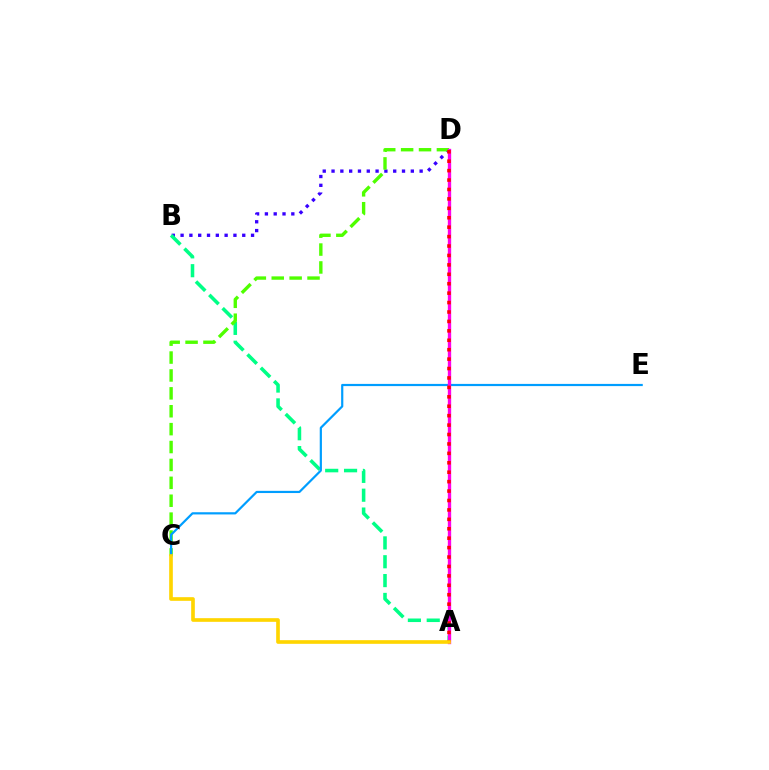{('B', 'D'): [{'color': '#3700ff', 'line_style': 'dotted', 'thickness': 2.39}], ('A', 'B'): [{'color': '#00ff86', 'line_style': 'dashed', 'thickness': 2.56}], ('C', 'D'): [{'color': '#4fff00', 'line_style': 'dashed', 'thickness': 2.43}], ('C', 'E'): [{'color': '#009eff', 'line_style': 'solid', 'thickness': 1.58}], ('A', 'D'): [{'color': '#ff00ed', 'line_style': 'solid', 'thickness': 2.4}, {'color': '#ff0000', 'line_style': 'dotted', 'thickness': 2.56}], ('A', 'C'): [{'color': '#ffd500', 'line_style': 'solid', 'thickness': 2.63}]}